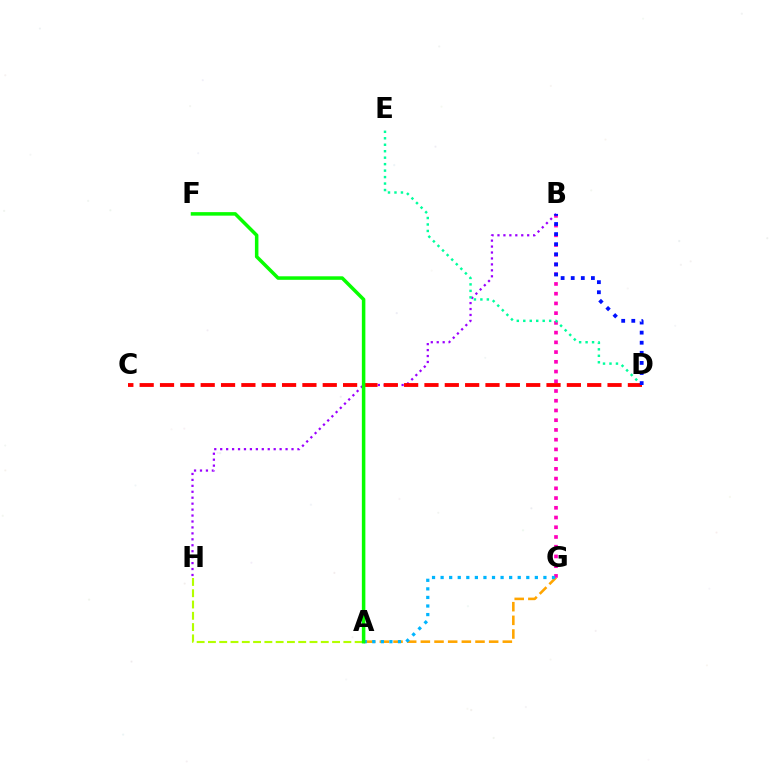{('A', 'G'): [{'color': '#ffa500', 'line_style': 'dashed', 'thickness': 1.86}, {'color': '#00b5ff', 'line_style': 'dotted', 'thickness': 2.33}], ('B', 'H'): [{'color': '#9b00ff', 'line_style': 'dotted', 'thickness': 1.61}], ('B', 'G'): [{'color': '#ff00bd', 'line_style': 'dotted', 'thickness': 2.64}], ('D', 'E'): [{'color': '#00ff9d', 'line_style': 'dotted', 'thickness': 1.76}], ('A', 'H'): [{'color': '#b3ff00', 'line_style': 'dashed', 'thickness': 1.53}], ('C', 'D'): [{'color': '#ff0000', 'line_style': 'dashed', 'thickness': 2.76}], ('A', 'F'): [{'color': '#08ff00', 'line_style': 'solid', 'thickness': 2.53}], ('B', 'D'): [{'color': '#0010ff', 'line_style': 'dotted', 'thickness': 2.74}]}